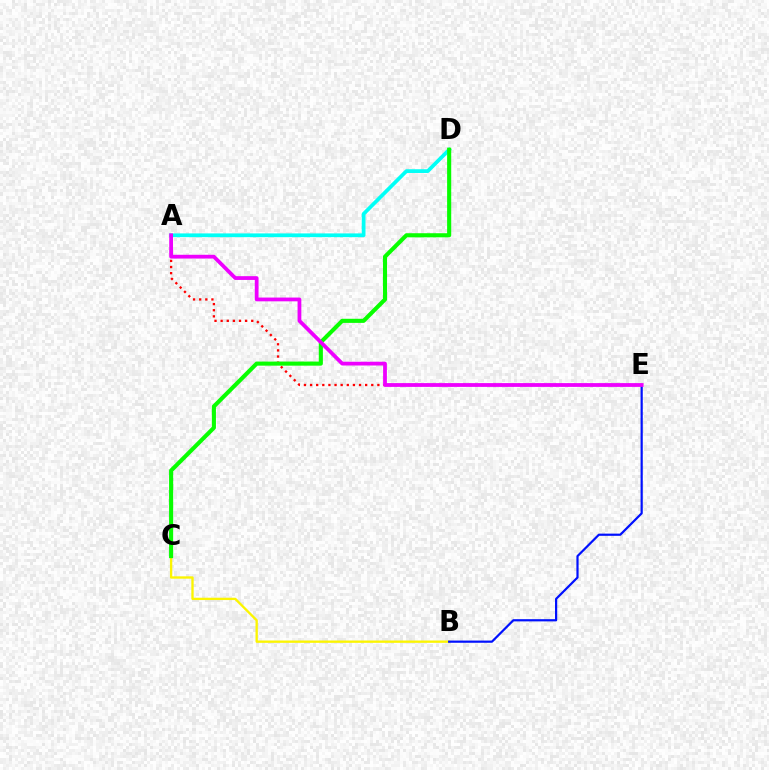{('A', 'E'): [{'color': '#ff0000', 'line_style': 'dotted', 'thickness': 1.66}, {'color': '#ee00ff', 'line_style': 'solid', 'thickness': 2.72}], ('B', 'C'): [{'color': '#fcf500', 'line_style': 'solid', 'thickness': 1.68}], ('A', 'D'): [{'color': '#00fff6', 'line_style': 'solid', 'thickness': 2.69}], ('C', 'D'): [{'color': '#08ff00', 'line_style': 'solid', 'thickness': 2.95}], ('B', 'E'): [{'color': '#0010ff', 'line_style': 'solid', 'thickness': 1.59}]}